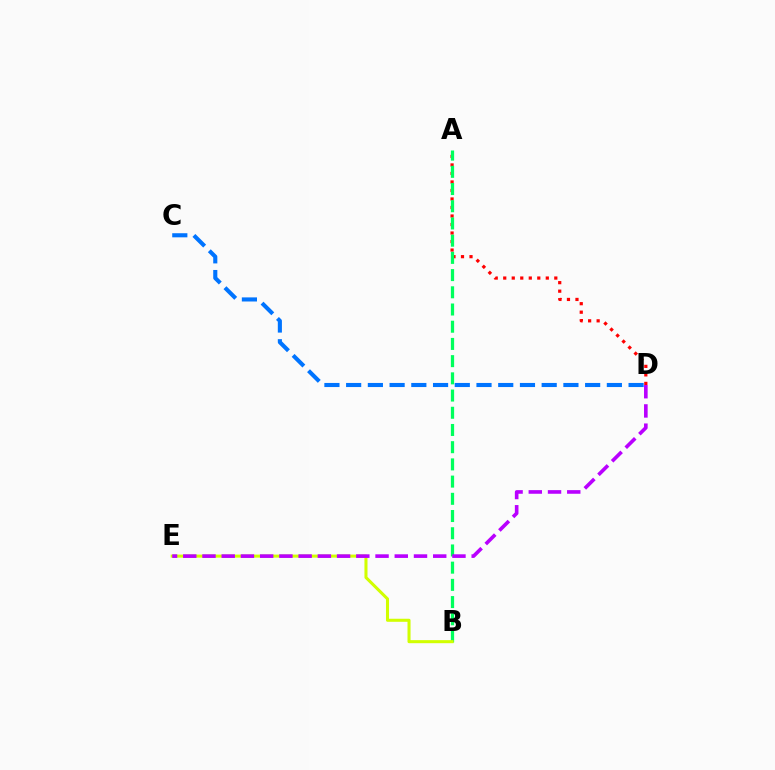{('A', 'D'): [{'color': '#ff0000', 'line_style': 'dotted', 'thickness': 2.31}], ('A', 'B'): [{'color': '#00ff5c', 'line_style': 'dashed', 'thickness': 2.34}], ('B', 'E'): [{'color': '#d1ff00', 'line_style': 'solid', 'thickness': 2.2}], ('D', 'E'): [{'color': '#b900ff', 'line_style': 'dashed', 'thickness': 2.61}], ('C', 'D'): [{'color': '#0074ff', 'line_style': 'dashed', 'thickness': 2.95}]}